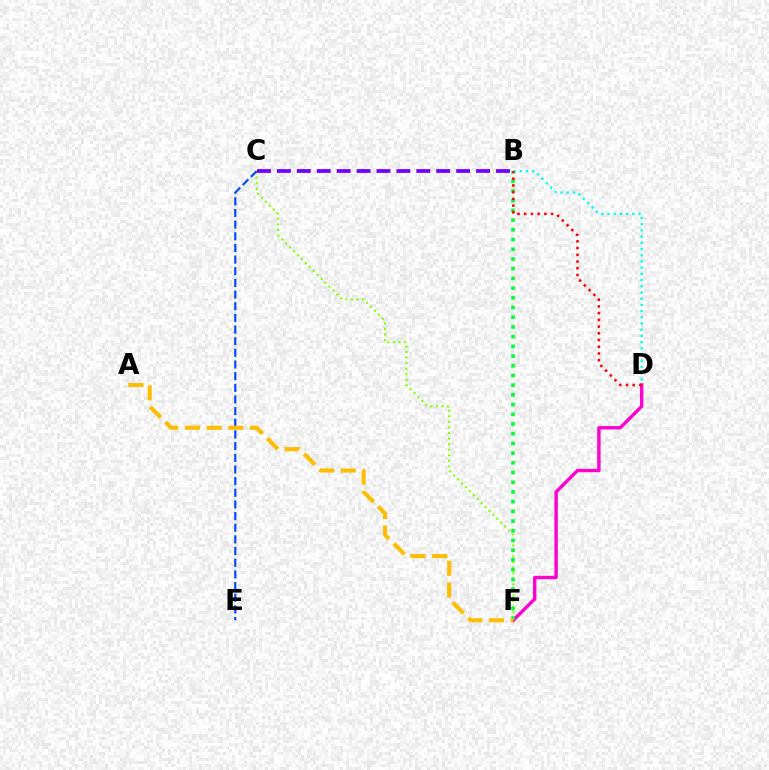{('C', 'F'): [{'color': '#84ff00', 'line_style': 'dotted', 'thickness': 1.51}], ('C', 'E'): [{'color': '#004bff', 'line_style': 'dashed', 'thickness': 1.58}], ('B', 'D'): [{'color': '#00fff6', 'line_style': 'dotted', 'thickness': 1.69}, {'color': '#ff0000', 'line_style': 'dotted', 'thickness': 1.83}], ('D', 'F'): [{'color': '#ff00cf', 'line_style': 'solid', 'thickness': 2.44}], ('B', 'C'): [{'color': '#7200ff', 'line_style': 'dashed', 'thickness': 2.71}], ('B', 'F'): [{'color': '#00ff39', 'line_style': 'dotted', 'thickness': 2.64}], ('A', 'F'): [{'color': '#ffbd00', 'line_style': 'dashed', 'thickness': 2.95}]}